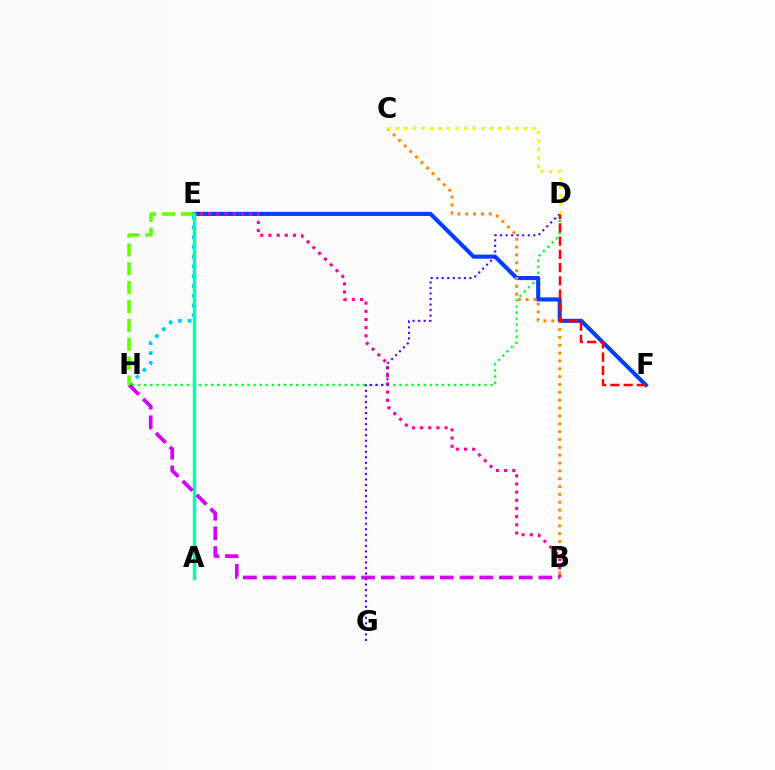{('D', 'H'): [{'color': '#00ff27', 'line_style': 'dotted', 'thickness': 1.65}], ('E', 'F'): [{'color': '#003fff', 'line_style': 'solid', 'thickness': 2.95}], ('B', 'E'): [{'color': '#ff00a0', 'line_style': 'dotted', 'thickness': 2.22}], ('B', 'C'): [{'color': '#ff8800', 'line_style': 'dotted', 'thickness': 2.13}], ('D', 'F'): [{'color': '#ff0000', 'line_style': 'dashed', 'thickness': 1.8}], ('E', 'H'): [{'color': '#00c7ff', 'line_style': 'dotted', 'thickness': 2.65}, {'color': '#66ff00', 'line_style': 'dashed', 'thickness': 2.56}], ('A', 'E'): [{'color': '#00ffaf', 'line_style': 'solid', 'thickness': 2.47}], ('B', 'H'): [{'color': '#d600ff', 'line_style': 'dashed', 'thickness': 2.68}], ('D', 'G'): [{'color': '#4f00ff', 'line_style': 'dotted', 'thickness': 1.5}], ('C', 'D'): [{'color': '#eeff00', 'line_style': 'dotted', 'thickness': 2.32}]}